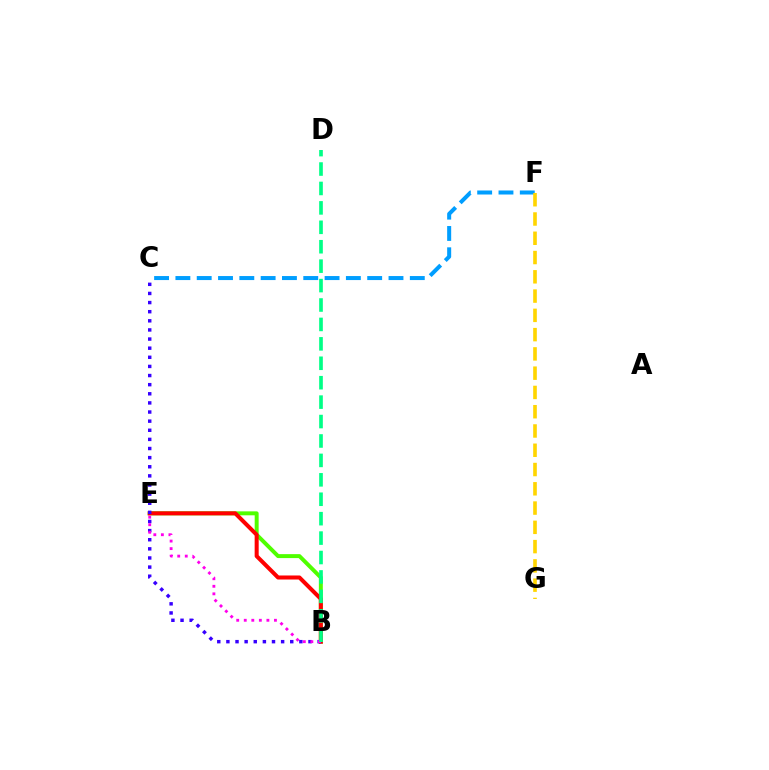{('B', 'E'): [{'color': '#4fff00', 'line_style': 'solid', 'thickness': 2.85}, {'color': '#ff0000', 'line_style': 'solid', 'thickness': 2.91}, {'color': '#ff00ed', 'line_style': 'dotted', 'thickness': 2.05}], ('B', 'C'): [{'color': '#3700ff', 'line_style': 'dotted', 'thickness': 2.48}], ('C', 'F'): [{'color': '#009eff', 'line_style': 'dashed', 'thickness': 2.89}], ('B', 'D'): [{'color': '#00ff86', 'line_style': 'dashed', 'thickness': 2.64}], ('F', 'G'): [{'color': '#ffd500', 'line_style': 'dashed', 'thickness': 2.62}]}